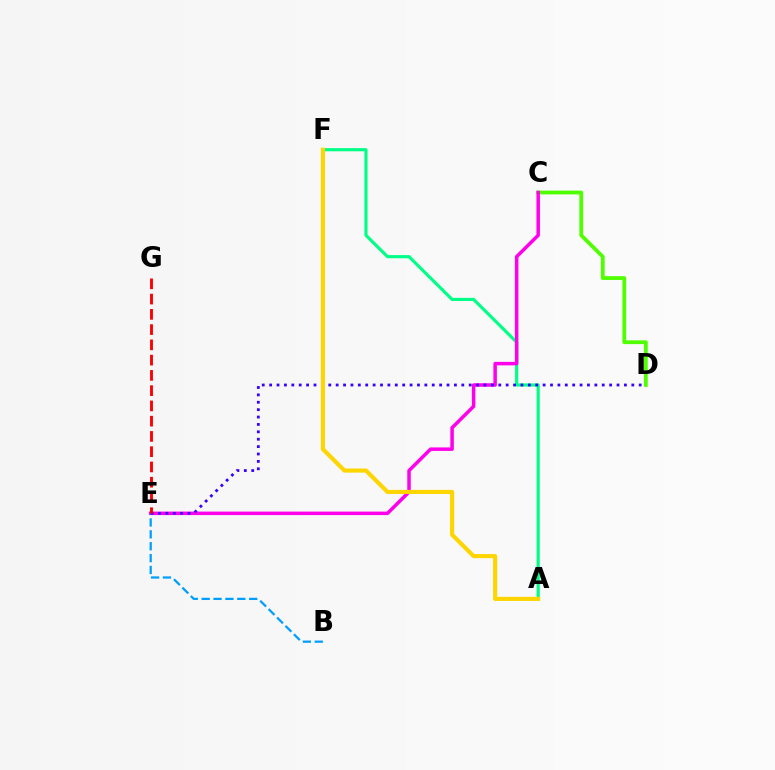{('A', 'F'): [{'color': '#00ff86', 'line_style': 'solid', 'thickness': 2.27}, {'color': '#ffd500', 'line_style': 'solid', 'thickness': 2.96}], ('C', 'D'): [{'color': '#4fff00', 'line_style': 'solid', 'thickness': 2.72}], ('C', 'E'): [{'color': '#ff00ed', 'line_style': 'solid', 'thickness': 2.52}], ('B', 'E'): [{'color': '#009eff', 'line_style': 'dashed', 'thickness': 1.61}], ('D', 'E'): [{'color': '#3700ff', 'line_style': 'dotted', 'thickness': 2.01}], ('E', 'G'): [{'color': '#ff0000', 'line_style': 'dashed', 'thickness': 2.07}]}